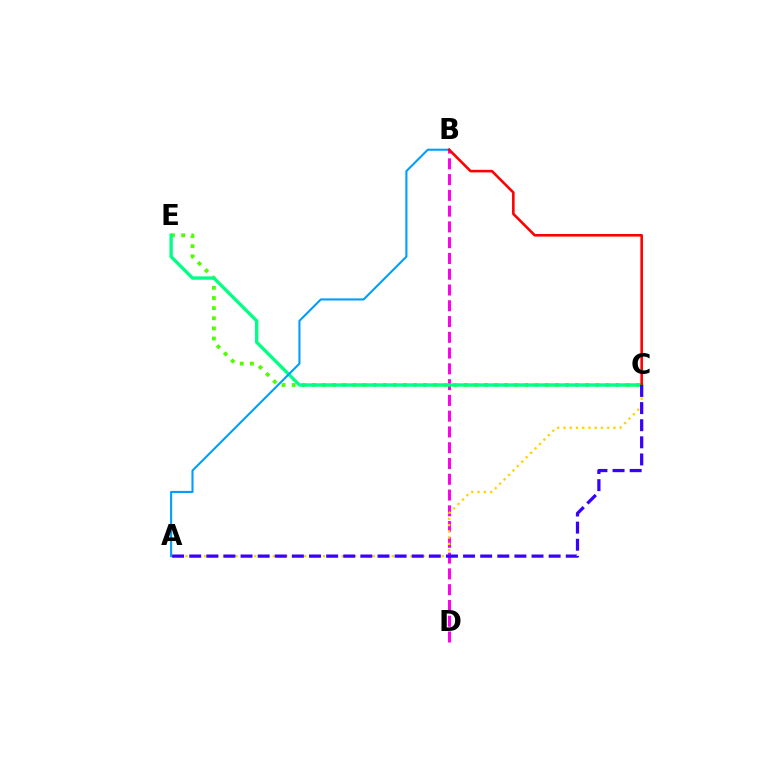{('B', 'D'): [{'color': '#ff00ed', 'line_style': 'dashed', 'thickness': 2.14}], ('C', 'E'): [{'color': '#4fff00', 'line_style': 'dotted', 'thickness': 2.75}, {'color': '#00ff86', 'line_style': 'solid', 'thickness': 2.42}], ('A', 'B'): [{'color': '#009eff', 'line_style': 'solid', 'thickness': 1.51}], ('B', 'C'): [{'color': '#ff0000', 'line_style': 'solid', 'thickness': 1.86}], ('A', 'C'): [{'color': '#ffd500', 'line_style': 'dotted', 'thickness': 1.7}, {'color': '#3700ff', 'line_style': 'dashed', 'thickness': 2.33}]}